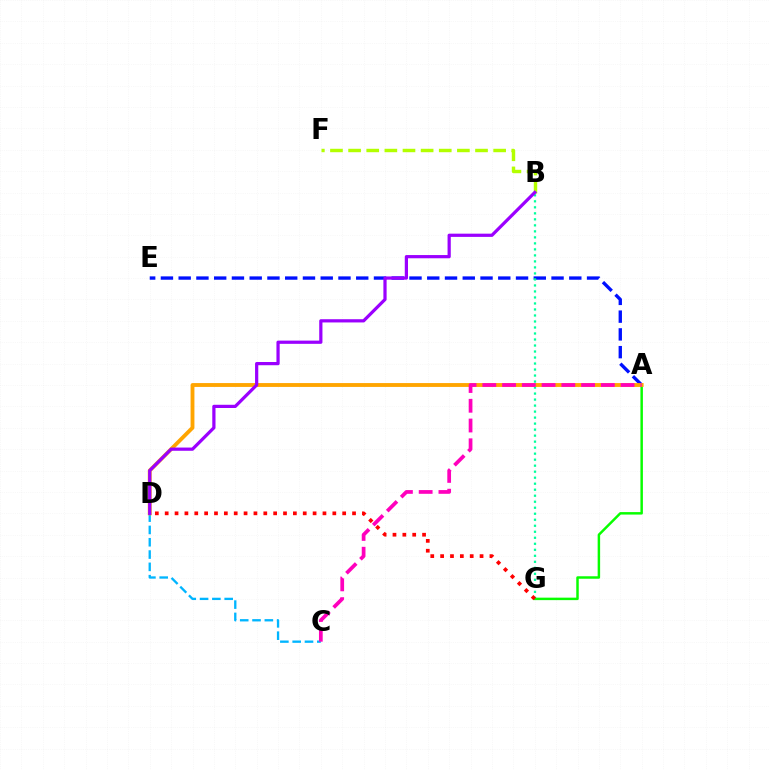{('B', 'F'): [{'color': '#b3ff00', 'line_style': 'dashed', 'thickness': 2.46}], ('A', 'E'): [{'color': '#0010ff', 'line_style': 'dashed', 'thickness': 2.41}], ('B', 'G'): [{'color': '#00ff9d', 'line_style': 'dotted', 'thickness': 1.63}], ('A', 'G'): [{'color': '#08ff00', 'line_style': 'solid', 'thickness': 1.78}], ('C', 'D'): [{'color': '#00b5ff', 'line_style': 'dashed', 'thickness': 1.67}], ('A', 'D'): [{'color': '#ffa500', 'line_style': 'solid', 'thickness': 2.78}], ('A', 'C'): [{'color': '#ff00bd', 'line_style': 'dashed', 'thickness': 2.68}], ('D', 'G'): [{'color': '#ff0000', 'line_style': 'dotted', 'thickness': 2.68}], ('B', 'D'): [{'color': '#9b00ff', 'line_style': 'solid', 'thickness': 2.32}]}